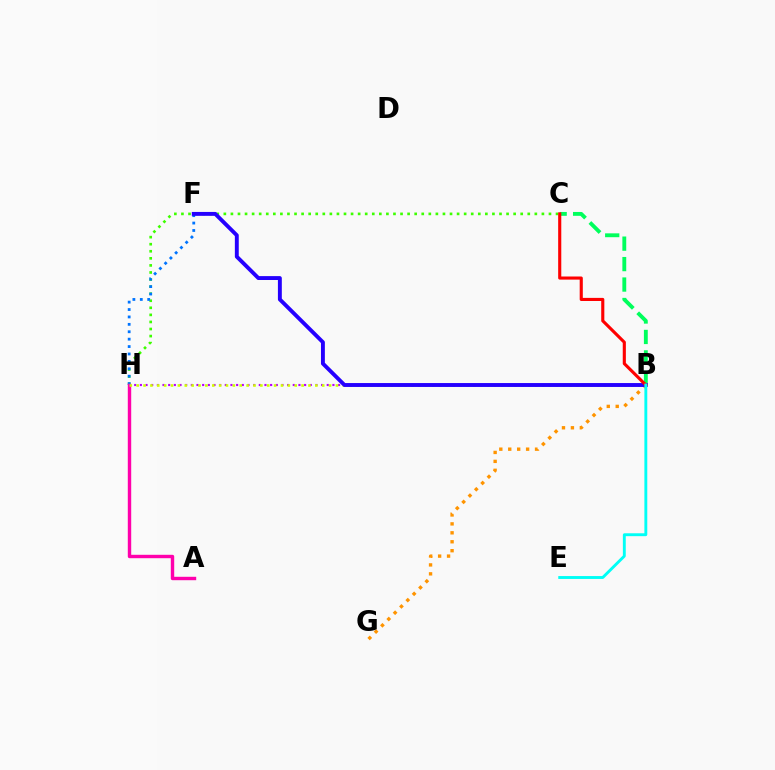{('C', 'H'): [{'color': '#3dff00', 'line_style': 'dotted', 'thickness': 1.92}], ('F', 'H'): [{'color': '#0074ff', 'line_style': 'dotted', 'thickness': 2.01}], ('B', 'G'): [{'color': '#ff9400', 'line_style': 'dotted', 'thickness': 2.43}], ('A', 'H'): [{'color': '#ff00ac', 'line_style': 'solid', 'thickness': 2.46}], ('B', 'H'): [{'color': '#b900ff', 'line_style': 'dotted', 'thickness': 1.54}, {'color': '#d1ff00', 'line_style': 'dotted', 'thickness': 1.87}], ('B', 'C'): [{'color': '#00ff5c', 'line_style': 'dashed', 'thickness': 2.78}, {'color': '#ff0000', 'line_style': 'solid', 'thickness': 2.24}], ('B', 'F'): [{'color': '#2500ff', 'line_style': 'solid', 'thickness': 2.81}], ('B', 'E'): [{'color': '#00fff6', 'line_style': 'solid', 'thickness': 2.08}]}